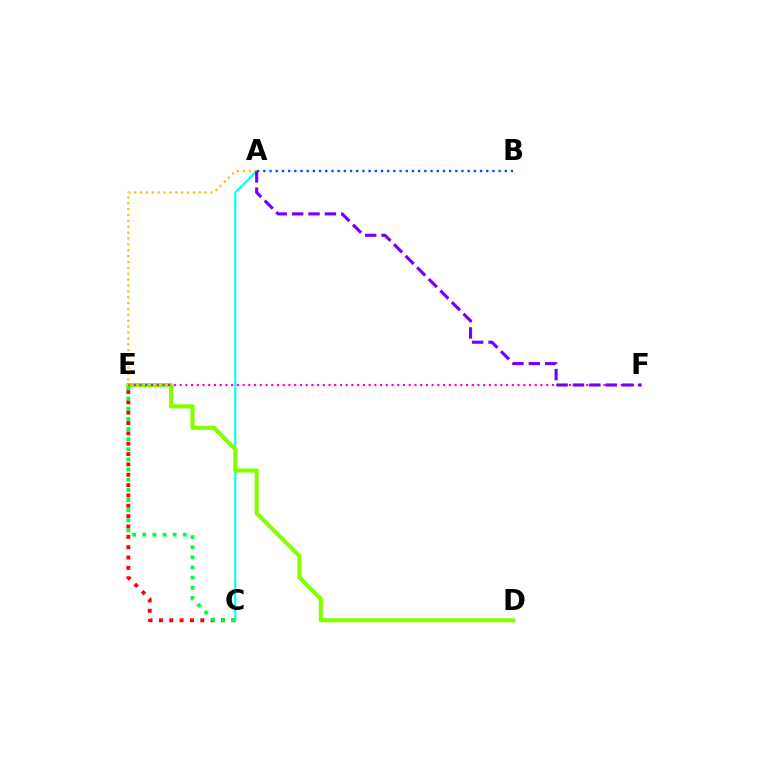{('C', 'E'): [{'color': '#ff0000', 'line_style': 'dotted', 'thickness': 2.81}, {'color': '#00ff39', 'line_style': 'dotted', 'thickness': 2.75}], ('A', 'C'): [{'color': '#00fff6', 'line_style': 'solid', 'thickness': 1.54}], ('D', 'E'): [{'color': '#84ff00', 'line_style': 'solid', 'thickness': 2.96}], ('E', 'F'): [{'color': '#ff00cf', 'line_style': 'dotted', 'thickness': 1.56}], ('A', 'E'): [{'color': '#ffbd00', 'line_style': 'dotted', 'thickness': 1.6}], ('A', 'B'): [{'color': '#004bff', 'line_style': 'dotted', 'thickness': 1.68}], ('A', 'F'): [{'color': '#7200ff', 'line_style': 'dashed', 'thickness': 2.23}]}